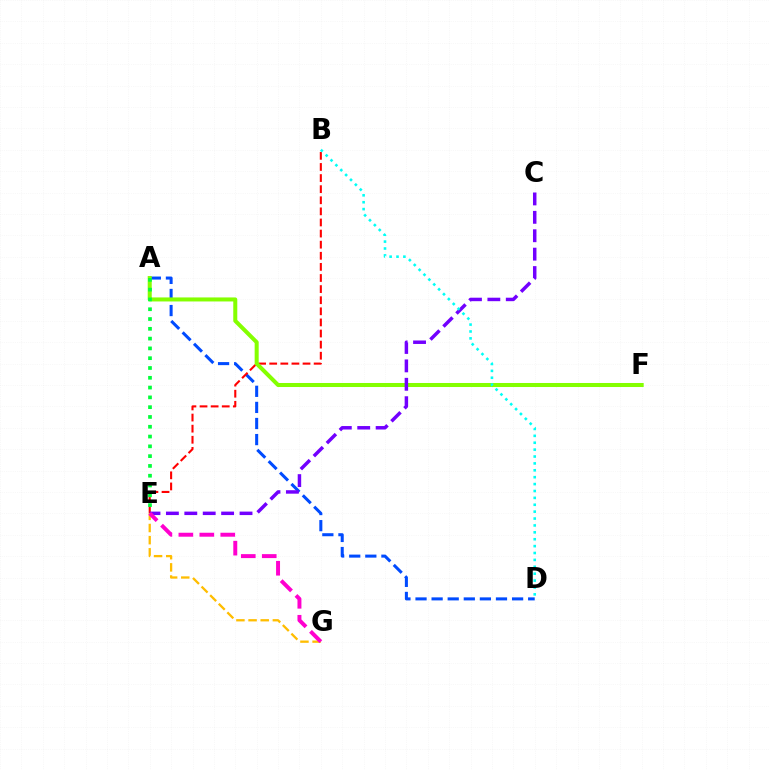{('A', 'D'): [{'color': '#004bff', 'line_style': 'dashed', 'thickness': 2.19}], ('B', 'E'): [{'color': '#ff0000', 'line_style': 'dashed', 'thickness': 1.51}], ('A', 'F'): [{'color': '#84ff00', 'line_style': 'solid', 'thickness': 2.9}], ('C', 'E'): [{'color': '#7200ff', 'line_style': 'dashed', 'thickness': 2.5}], ('E', 'G'): [{'color': '#ffbd00', 'line_style': 'dashed', 'thickness': 1.65}, {'color': '#ff00cf', 'line_style': 'dashed', 'thickness': 2.85}], ('A', 'E'): [{'color': '#00ff39', 'line_style': 'dotted', 'thickness': 2.66}], ('B', 'D'): [{'color': '#00fff6', 'line_style': 'dotted', 'thickness': 1.87}]}